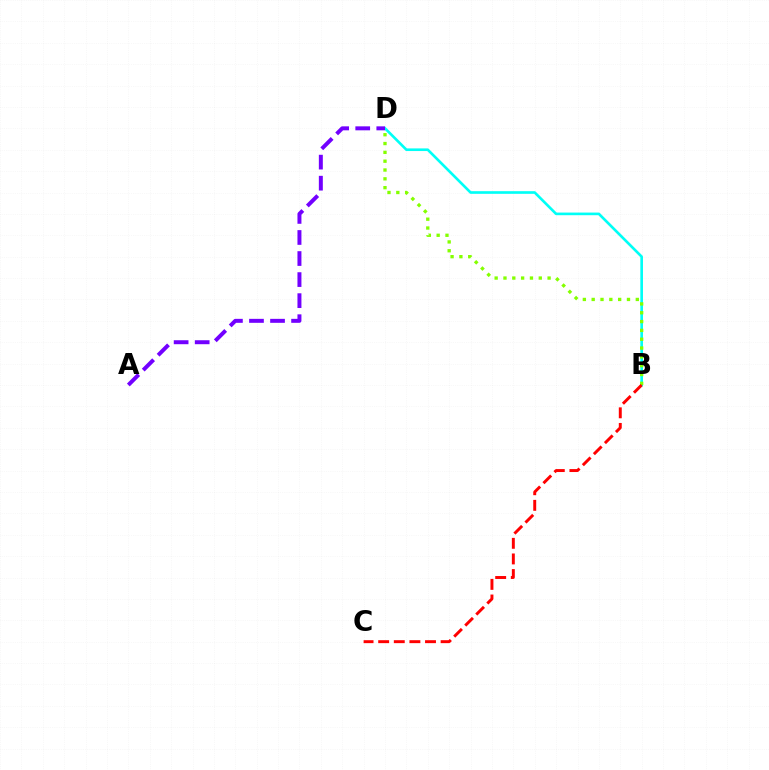{('B', 'D'): [{'color': '#00fff6', 'line_style': 'solid', 'thickness': 1.9}, {'color': '#84ff00', 'line_style': 'dotted', 'thickness': 2.4}], ('A', 'D'): [{'color': '#7200ff', 'line_style': 'dashed', 'thickness': 2.86}], ('B', 'C'): [{'color': '#ff0000', 'line_style': 'dashed', 'thickness': 2.12}]}